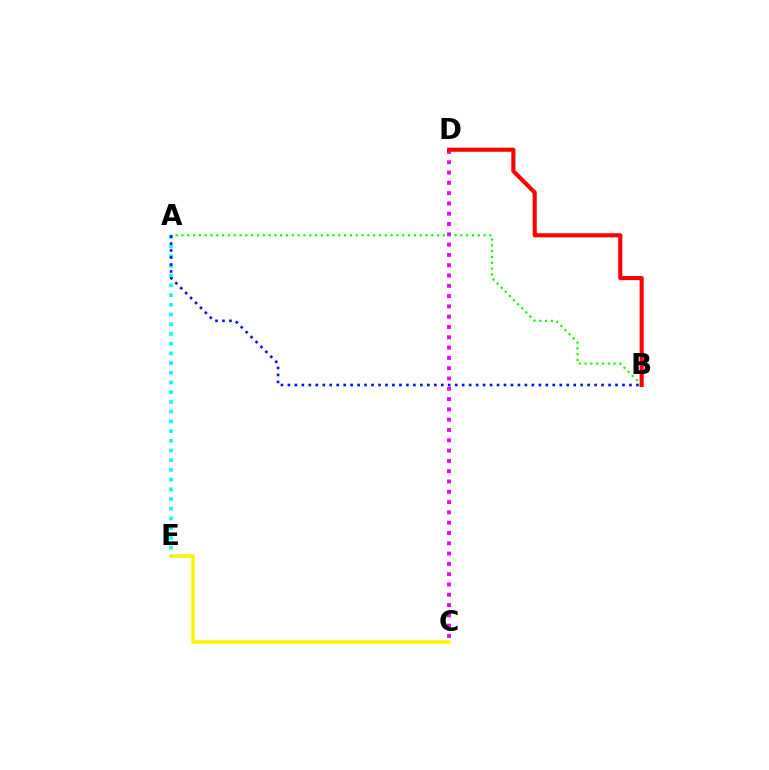{('A', 'B'): [{'color': '#08ff00', 'line_style': 'dotted', 'thickness': 1.58}, {'color': '#0010ff', 'line_style': 'dotted', 'thickness': 1.89}], ('C', 'E'): [{'color': '#fcf500', 'line_style': 'solid', 'thickness': 2.52}], ('A', 'E'): [{'color': '#00fff6', 'line_style': 'dotted', 'thickness': 2.64}], ('C', 'D'): [{'color': '#ee00ff', 'line_style': 'dotted', 'thickness': 2.8}], ('B', 'D'): [{'color': '#ff0000', 'line_style': 'solid', 'thickness': 2.96}]}